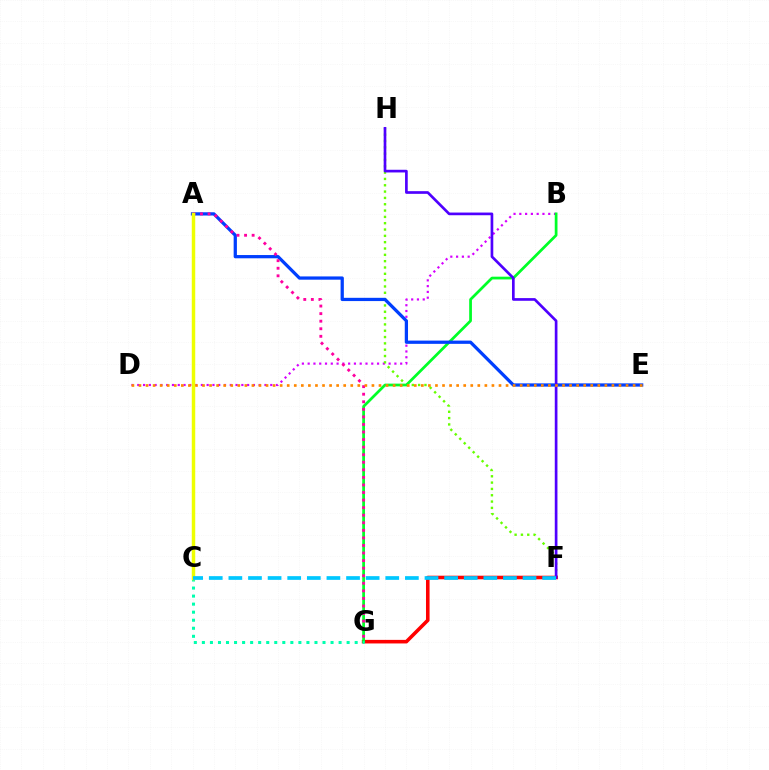{('B', 'D'): [{'color': '#d600ff', 'line_style': 'dotted', 'thickness': 1.57}], ('F', 'H'): [{'color': '#66ff00', 'line_style': 'dotted', 'thickness': 1.72}, {'color': '#4f00ff', 'line_style': 'solid', 'thickness': 1.93}], ('F', 'G'): [{'color': '#ff0000', 'line_style': 'solid', 'thickness': 2.57}], ('B', 'G'): [{'color': '#00ff27', 'line_style': 'solid', 'thickness': 1.98}], ('A', 'E'): [{'color': '#003fff', 'line_style': 'solid', 'thickness': 2.34}], ('C', 'G'): [{'color': '#00ffaf', 'line_style': 'dotted', 'thickness': 2.18}], ('A', 'G'): [{'color': '#ff00a0', 'line_style': 'dotted', 'thickness': 2.05}], ('D', 'E'): [{'color': '#ff8800', 'line_style': 'dotted', 'thickness': 1.92}], ('A', 'C'): [{'color': '#eeff00', 'line_style': 'solid', 'thickness': 2.49}], ('C', 'F'): [{'color': '#00c7ff', 'line_style': 'dashed', 'thickness': 2.66}]}